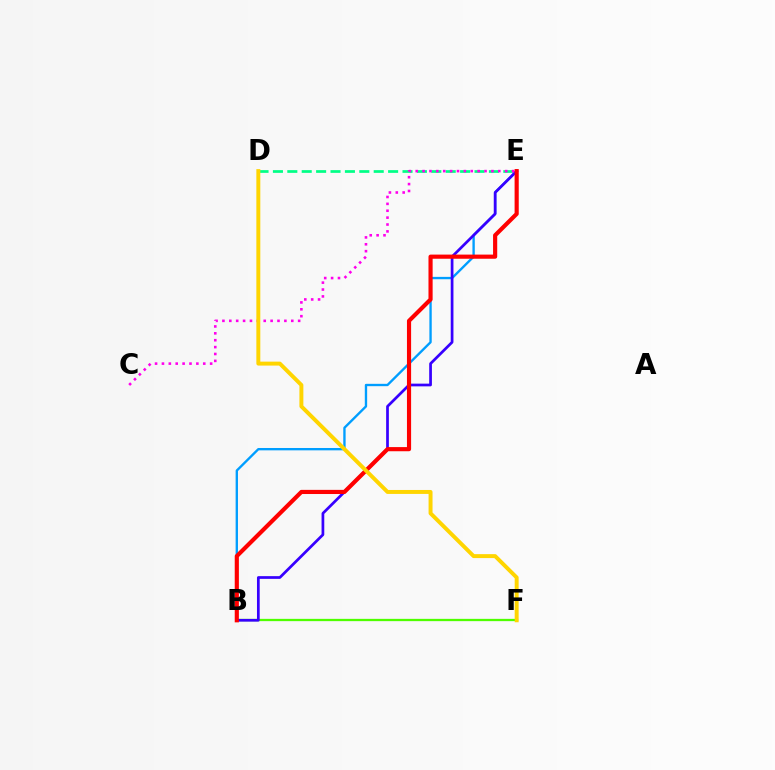{('D', 'E'): [{'color': '#00ff86', 'line_style': 'dashed', 'thickness': 1.96}], ('B', 'F'): [{'color': '#4fff00', 'line_style': 'solid', 'thickness': 1.65}], ('B', 'E'): [{'color': '#009eff', 'line_style': 'solid', 'thickness': 1.69}, {'color': '#3700ff', 'line_style': 'solid', 'thickness': 1.96}, {'color': '#ff0000', 'line_style': 'solid', 'thickness': 2.99}], ('C', 'E'): [{'color': '#ff00ed', 'line_style': 'dotted', 'thickness': 1.87}], ('D', 'F'): [{'color': '#ffd500', 'line_style': 'solid', 'thickness': 2.84}]}